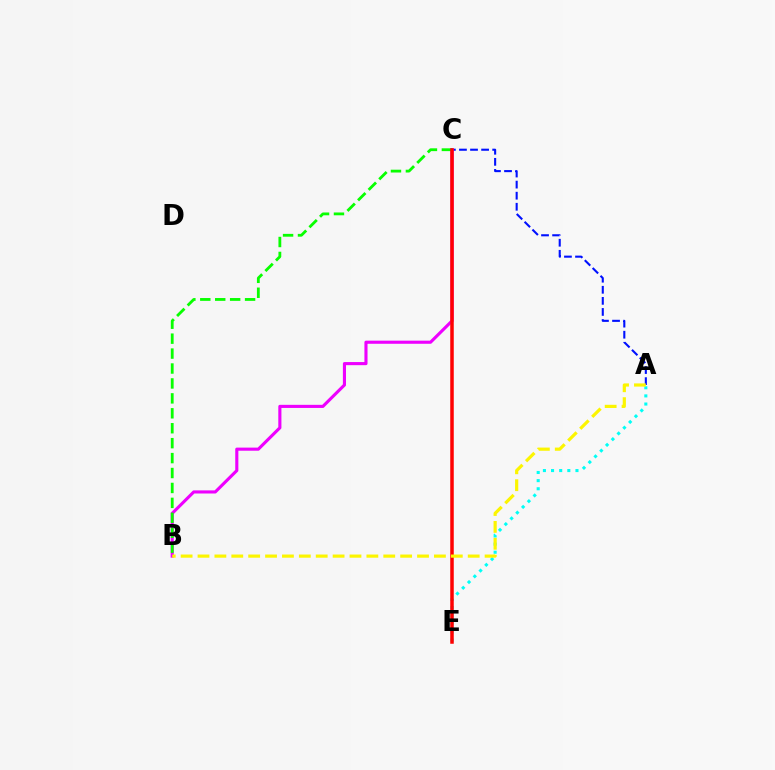{('A', 'C'): [{'color': '#0010ff', 'line_style': 'dashed', 'thickness': 1.5}], ('A', 'E'): [{'color': '#00fff6', 'line_style': 'dotted', 'thickness': 2.21}], ('B', 'C'): [{'color': '#ee00ff', 'line_style': 'solid', 'thickness': 2.24}, {'color': '#08ff00', 'line_style': 'dashed', 'thickness': 2.03}], ('C', 'E'): [{'color': '#ff0000', 'line_style': 'solid', 'thickness': 2.53}], ('A', 'B'): [{'color': '#fcf500', 'line_style': 'dashed', 'thickness': 2.29}]}